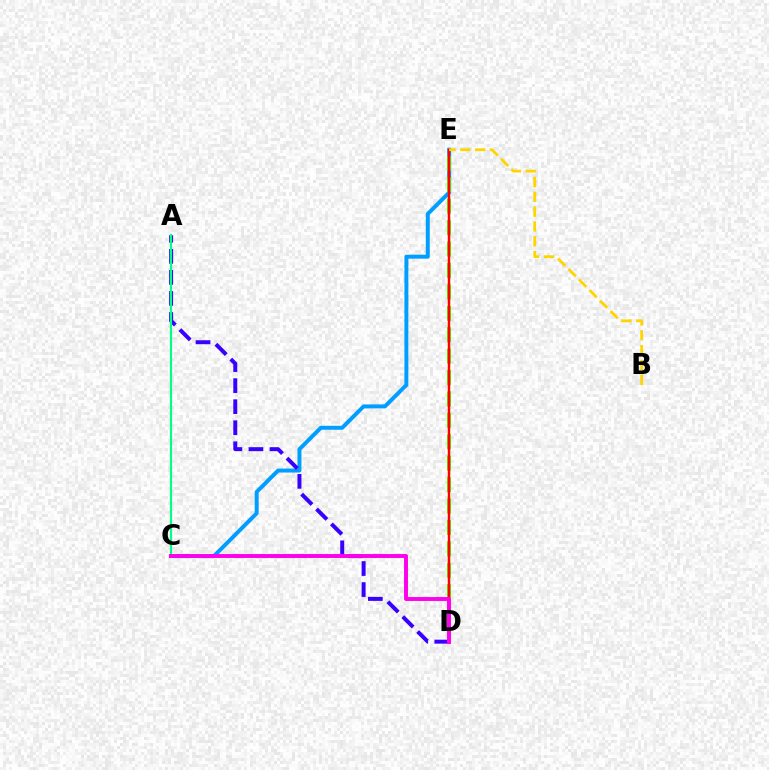{('C', 'E'): [{'color': '#009eff', 'line_style': 'solid', 'thickness': 2.85}], ('A', 'D'): [{'color': '#3700ff', 'line_style': 'dashed', 'thickness': 2.86}], ('D', 'E'): [{'color': '#4fff00', 'line_style': 'dashed', 'thickness': 2.91}, {'color': '#ff0000', 'line_style': 'solid', 'thickness': 1.79}], ('A', 'C'): [{'color': '#00ff86', 'line_style': 'solid', 'thickness': 1.56}], ('B', 'E'): [{'color': '#ffd500', 'line_style': 'dashed', 'thickness': 2.02}], ('C', 'D'): [{'color': '#ff00ed', 'line_style': 'solid', 'thickness': 2.82}]}